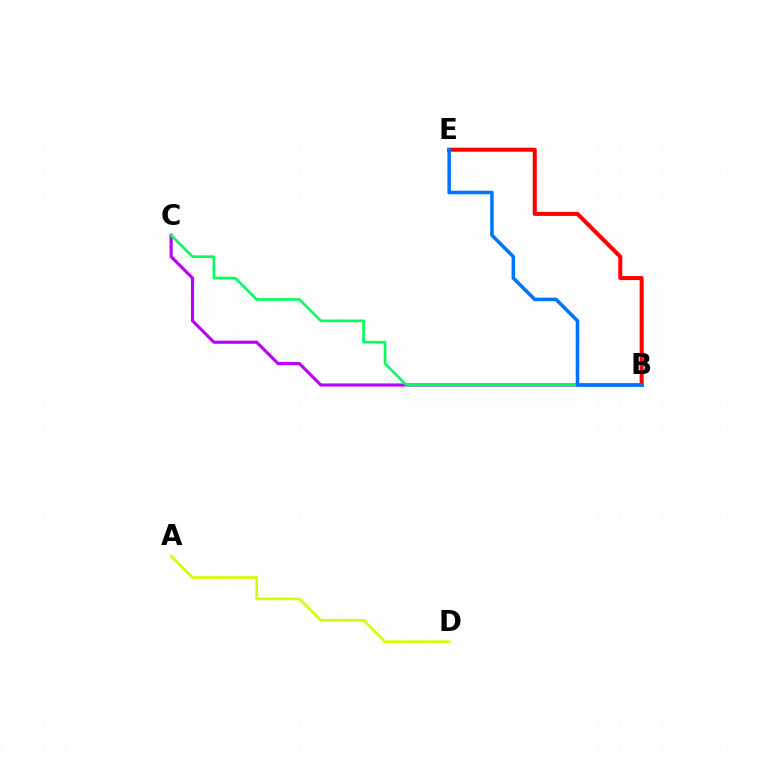{('B', 'C'): [{'color': '#b900ff', 'line_style': 'solid', 'thickness': 2.25}, {'color': '#00ff5c', 'line_style': 'solid', 'thickness': 1.89}], ('B', 'E'): [{'color': '#ff0000', 'line_style': 'solid', 'thickness': 2.91}, {'color': '#0074ff', 'line_style': 'solid', 'thickness': 2.55}], ('A', 'D'): [{'color': '#d1ff00', 'line_style': 'solid', 'thickness': 1.89}]}